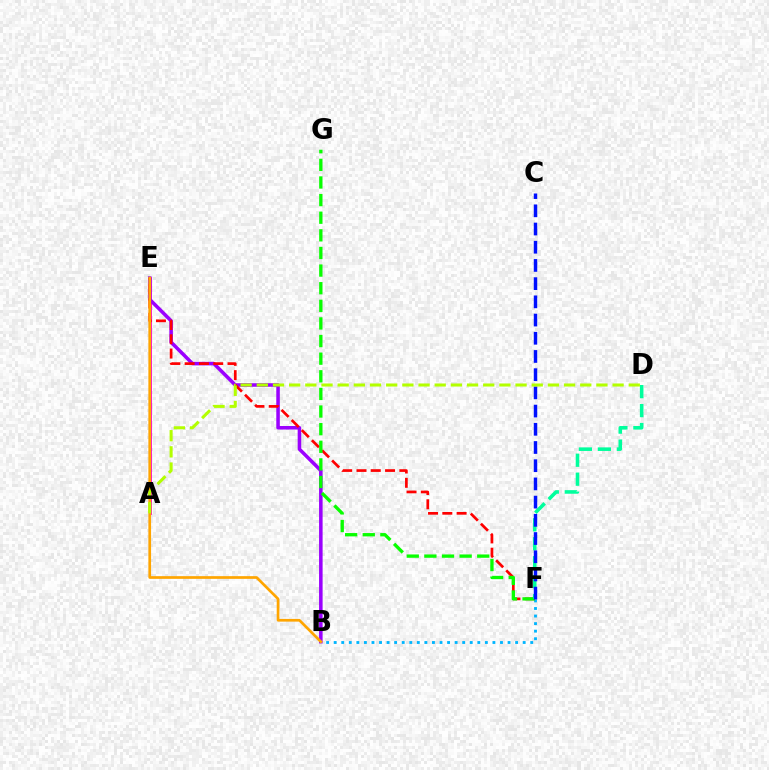{('A', 'E'): [{'color': '#ff00bd', 'line_style': 'solid', 'thickness': 1.99}], ('B', 'F'): [{'color': '#00b5ff', 'line_style': 'dotted', 'thickness': 2.05}], ('B', 'E'): [{'color': '#9b00ff', 'line_style': 'solid', 'thickness': 2.55}, {'color': '#ffa500', 'line_style': 'solid', 'thickness': 1.94}], ('E', 'F'): [{'color': '#ff0000', 'line_style': 'dashed', 'thickness': 1.94}], ('F', 'G'): [{'color': '#08ff00', 'line_style': 'dashed', 'thickness': 2.39}], ('D', 'F'): [{'color': '#00ff9d', 'line_style': 'dashed', 'thickness': 2.58}], ('C', 'F'): [{'color': '#0010ff', 'line_style': 'dashed', 'thickness': 2.47}], ('A', 'D'): [{'color': '#b3ff00', 'line_style': 'dashed', 'thickness': 2.2}]}